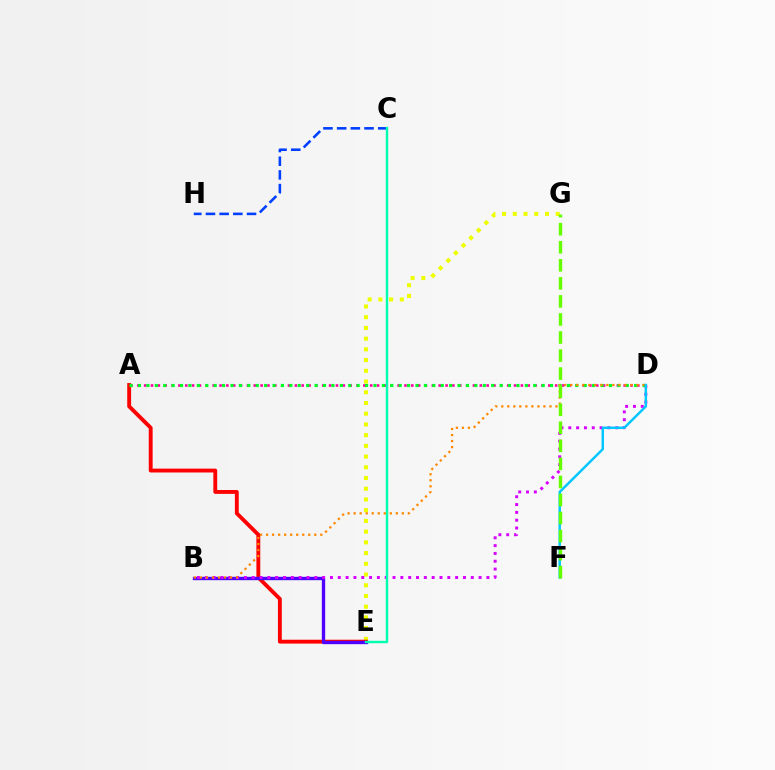{('E', 'G'): [{'color': '#eeff00', 'line_style': 'dotted', 'thickness': 2.91}], ('A', 'D'): [{'color': '#ff00a0', 'line_style': 'dotted', 'thickness': 1.86}, {'color': '#00ff27', 'line_style': 'dotted', 'thickness': 2.28}], ('C', 'H'): [{'color': '#003fff', 'line_style': 'dashed', 'thickness': 1.86}], ('A', 'E'): [{'color': '#ff0000', 'line_style': 'solid', 'thickness': 2.78}], ('B', 'E'): [{'color': '#4f00ff', 'line_style': 'solid', 'thickness': 2.41}], ('B', 'D'): [{'color': '#d600ff', 'line_style': 'dotted', 'thickness': 2.13}, {'color': '#ff8800', 'line_style': 'dotted', 'thickness': 1.64}], ('C', 'E'): [{'color': '#00ffaf', 'line_style': 'solid', 'thickness': 1.74}], ('D', 'F'): [{'color': '#00c7ff', 'line_style': 'solid', 'thickness': 1.77}], ('F', 'G'): [{'color': '#66ff00', 'line_style': 'dashed', 'thickness': 2.45}]}